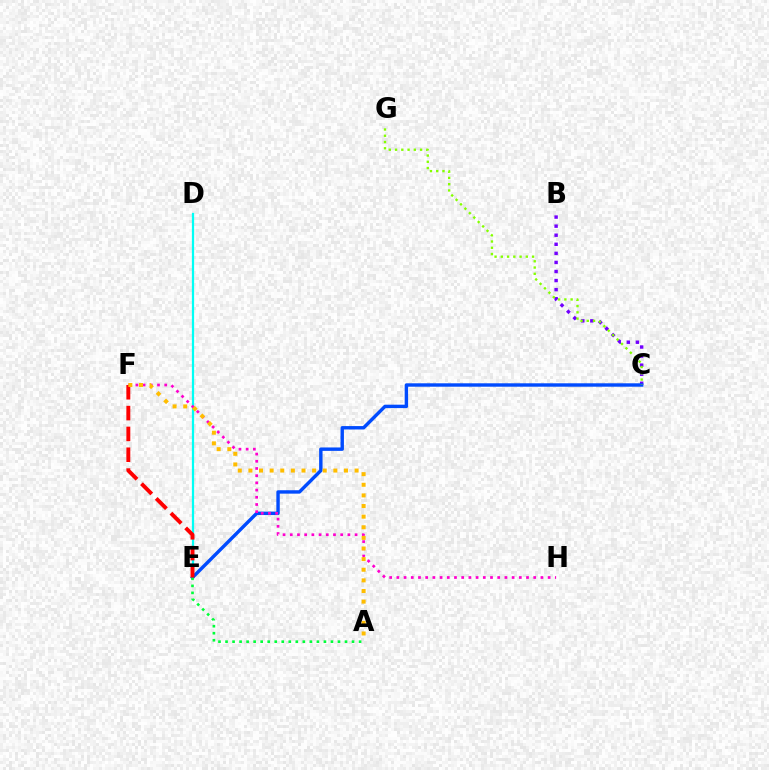{('D', 'E'): [{'color': '#00fff6', 'line_style': 'solid', 'thickness': 1.62}], ('B', 'C'): [{'color': '#7200ff', 'line_style': 'dotted', 'thickness': 2.46}], ('C', 'E'): [{'color': '#004bff', 'line_style': 'solid', 'thickness': 2.45}], ('A', 'E'): [{'color': '#00ff39', 'line_style': 'dotted', 'thickness': 1.91}], ('F', 'H'): [{'color': '#ff00cf', 'line_style': 'dotted', 'thickness': 1.96}], ('E', 'F'): [{'color': '#ff0000', 'line_style': 'dashed', 'thickness': 2.83}], ('C', 'G'): [{'color': '#84ff00', 'line_style': 'dotted', 'thickness': 1.7}], ('A', 'F'): [{'color': '#ffbd00', 'line_style': 'dotted', 'thickness': 2.89}]}